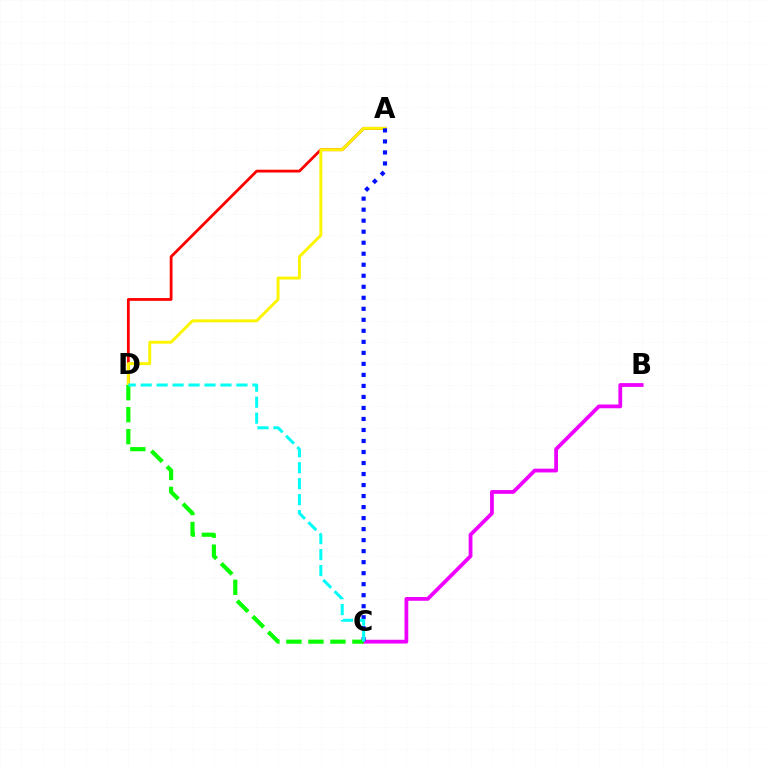{('A', 'D'): [{'color': '#ff0000', 'line_style': 'solid', 'thickness': 2.0}, {'color': '#fcf500', 'line_style': 'solid', 'thickness': 2.12}], ('B', 'C'): [{'color': '#ee00ff', 'line_style': 'solid', 'thickness': 2.72}], ('A', 'C'): [{'color': '#0010ff', 'line_style': 'dotted', 'thickness': 2.99}], ('C', 'D'): [{'color': '#08ff00', 'line_style': 'dashed', 'thickness': 2.99}, {'color': '#00fff6', 'line_style': 'dashed', 'thickness': 2.17}]}